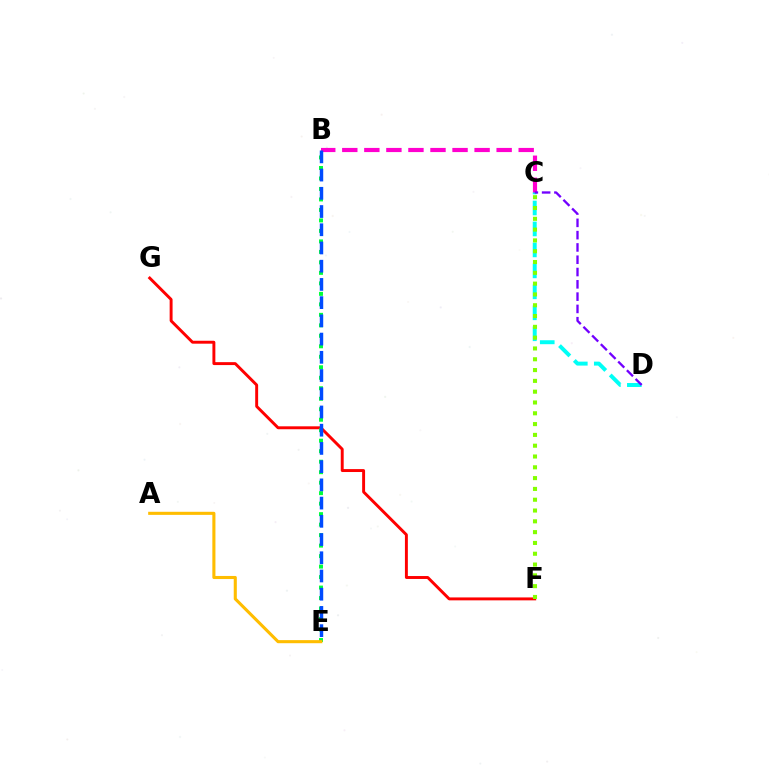{('F', 'G'): [{'color': '#ff0000', 'line_style': 'solid', 'thickness': 2.11}], ('B', 'C'): [{'color': '#ff00cf', 'line_style': 'dashed', 'thickness': 3.0}], ('C', 'D'): [{'color': '#00fff6', 'line_style': 'dashed', 'thickness': 2.85}, {'color': '#7200ff', 'line_style': 'dashed', 'thickness': 1.67}], ('B', 'E'): [{'color': '#00ff39', 'line_style': 'dotted', 'thickness': 2.85}, {'color': '#004bff', 'line_style': 'dashed', 'thickness': 2.48}], ('A', 'E'): [{'color': '#ffbd00', 'line_style': 'solid', 'thickness': 2.22}], ('C', 'F'): [{'color': '#84ff00', 'line_style': 'dotted', 'thickness': 2.94}]}